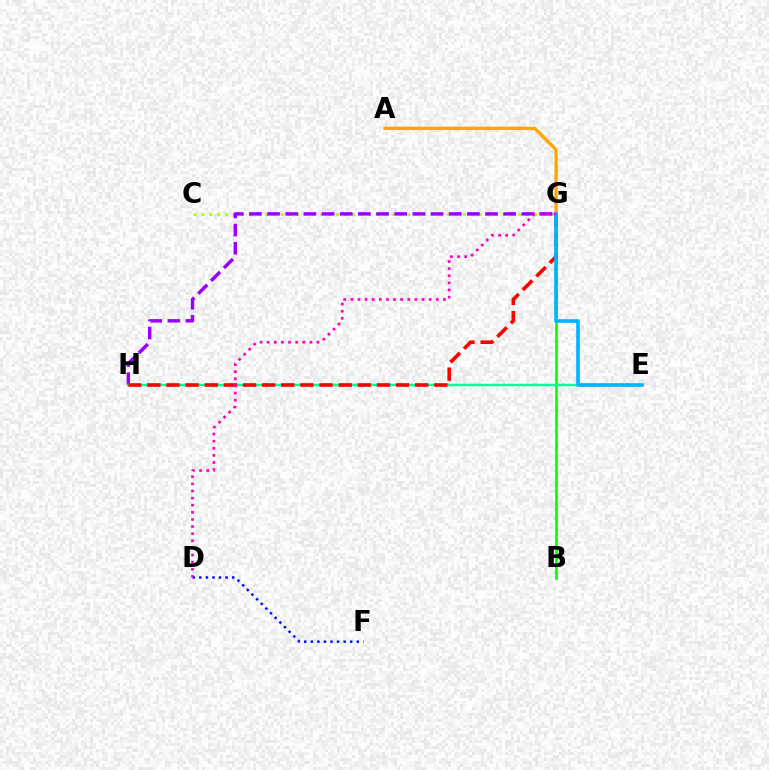{('C', 'G'): [{'color': '#b3ff00', 'line_style': 'dotted', 'thickness': 2.15}], ('G', 'H'): [{'color': '#9b00ff', 'line_style': 'dashed', 'thickness': 2.47}, {'color': '#ff0000', 'line_style': 'dashed', 'thickness': 2.6}], ('B', 'G'): [{'color': '#08ff00', 'line_style': 'solid', 'thickness': 1.94}], ('D', 'F'): [{'color': '#0010ff', 'line_style': 'dotted', 'thickness': 1.79}], ('E', 'H'): [{'color': '#00ff9d', 'line_style': 'solid', 'thickness': 1.78}], ('A', 'G'): [{'color': '#ffa500', 'line_style': 'solid', 'thickness': 2.38}], ('E', 'G'): [{'color': '#00b5ff', 'line_style': 'solid', 'thickness': 2.61}], ('D', 'G'): [{'color': '#ff00bd', 'line_style': 'dotted', 'thickness': 1.93}]}